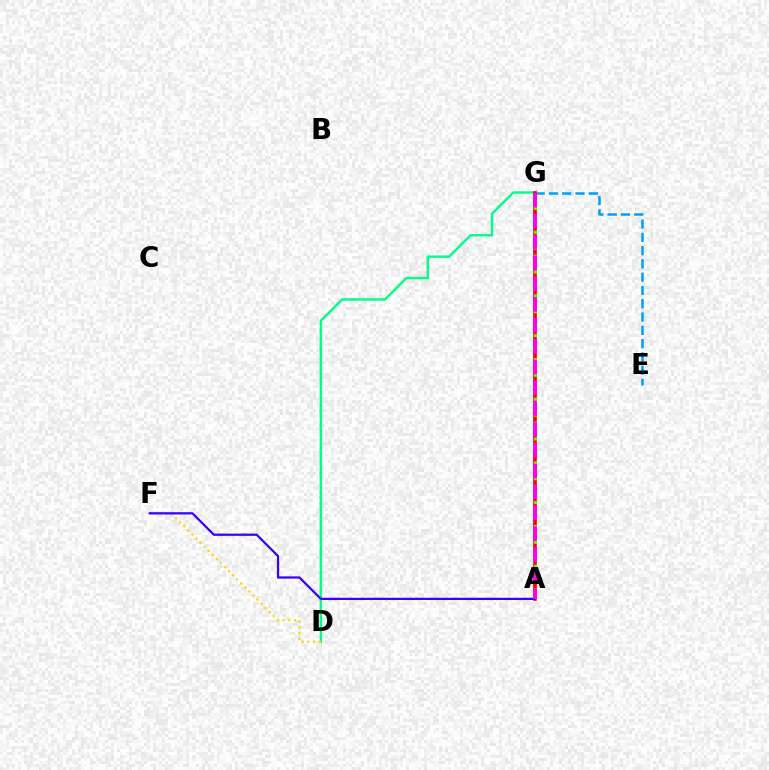{('E', 'G'): [{'color': '#009eff', 'line_style': 'dashed', 'thickness': 1.81}], ('D', 'G'): [{'color': '#00ff86', 'line_style': 'solid', 'thickness': 1.72}], ('A', 'G'): [{'color': '#ff0000', 'line_style': 'solid', 'thickness': 2.65}, {'color': '#4fff00', 'line_style': 'dotted', 'thickness': 2.16}, {'color': '#ff00ed', 'line_style': 'dashed', 'thickness': 2.83}], ('D', 'F'): [{'color': '#ffd500', 'line_style': 'dotted', 'thickness': 1.56}], ('A', 'F'): [{'color': '#3700ff', 'line_style': 'solid', 'thickness': 1.61}]}